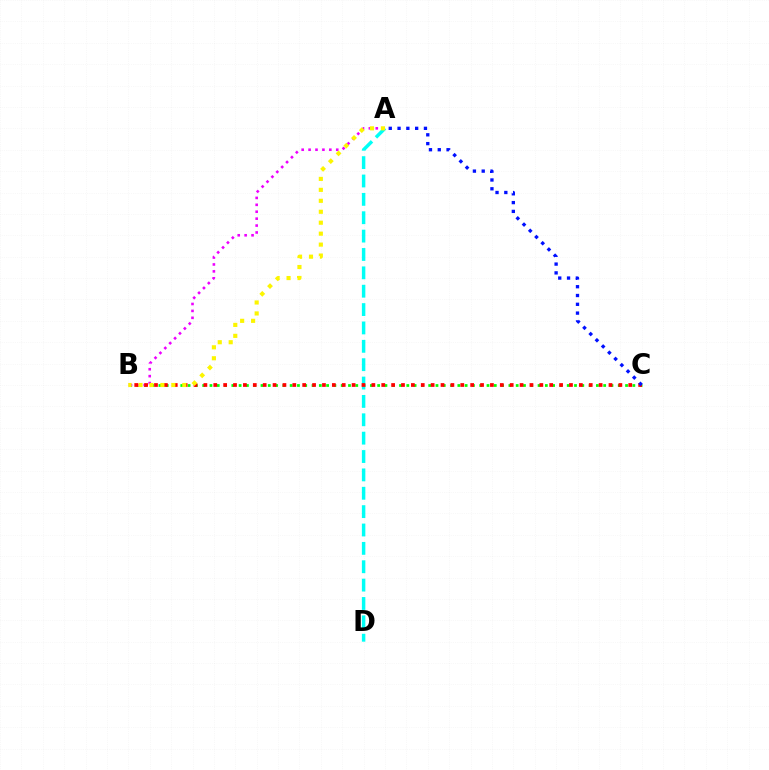{('B', 'C'): [{'color': '#08ff00', 'line_style': 'dotted', 'thickness': 1.98}, {'color': '#ff0000', 'line_style': 'dotted', 'thickness': 2.68}], ('A', 'B'): [{'color': '#ee00ff', 'line_style': 'dotted', 'thickness': 1.88}, {'color': '#fcf500', 'line_style': 'dotted', 'thickness': 2.98}], ('A', 'D'): [{'color': '#00fff6', 'line_style': 'dashed', 'thickness': 2.5}], ('A', 'C'): [{'color': '#0010ff', 'line_style': 'dotted', 'thickness': 2.39}]}